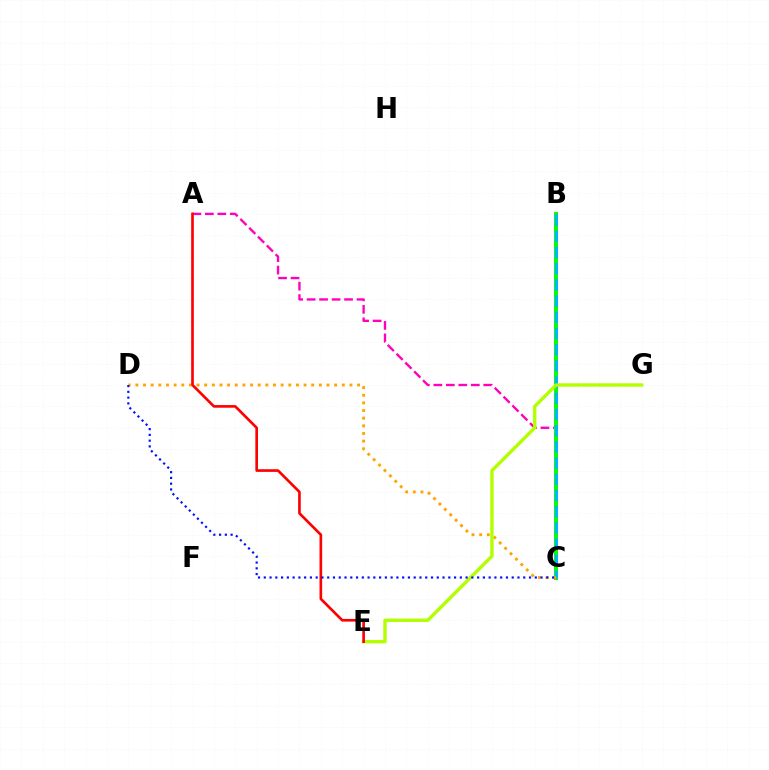{('A', 'C'): [{'color': '#ff00bd', 'line_style': 'dashed', 'thickness': 1.7}], ('B', 'C'): [{'color': '#00ff9d', 'line_style': 'dashed', 'thickness': 2.82}, {'color': '#9b00ff', 'line_style': 'solid', 'thickness': 2.7}, {'color': '#08ff00', 'line_style': 'solid', 'thickness': 2.83}, {'color': '#00b5ff', 'line_style': 'dashed', 'thickness': 2.2}], ('C', 'D'): [{'color': '#ffa500', 'line_style': 'dotted', 'thickness': 2.08}, {'color': '#0010ff', 'line_style': 'dotted', 'thickness': 1.57}], ('E', 'G'): [{'color': '#b3ff00', 'line_style': 'solid', 'thickness': 2.42}], ('A', 'E'): [{'color': '#ff0000', 'line_style': 'solid', 'thickness': 1.91}]}